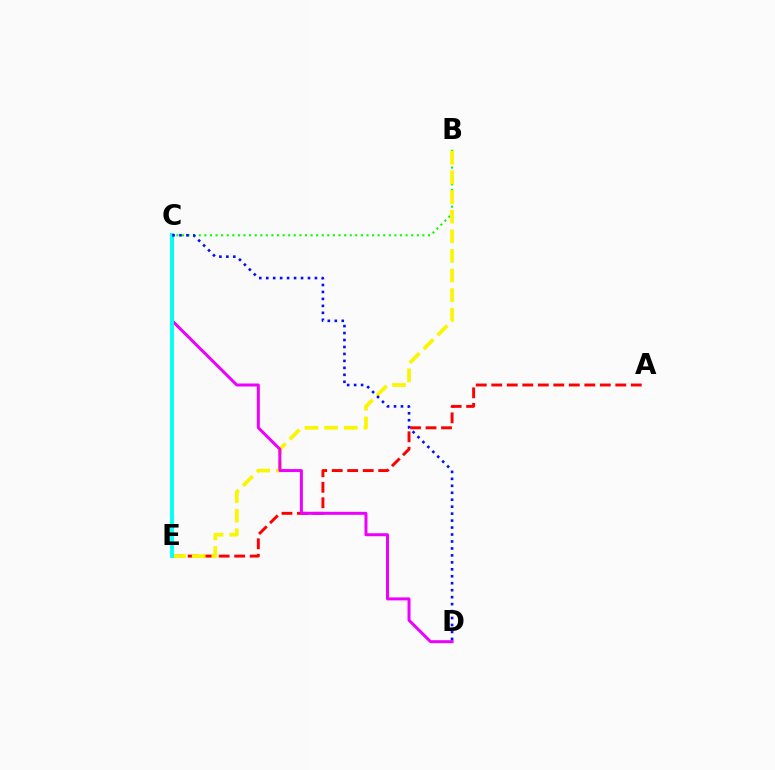{('B', 'C'): [{'color': '#08ff00', 'line_style': 'dotted', 'thickness': 1.52}], ('A', 'E'): [{'color': '#ff0000', 'line_style': 'dashed', 'thickness': 2.11}], ('B', 'E'): [{'color': '#fcf500', 'line_style': 'dashed', 'thickness': 2.67}], ('C', 'D'): [{'color': '#ee00ff', 'line_style': 'solid', 'thickness': 2.15}, {'color': '#0010ff', 'line_style': 'dotted', 'thickness': 1.89}], ('C', 'E'): [{'color': '#00fff6', 'line_style': 'solid', 'thickness': 2.77}]}